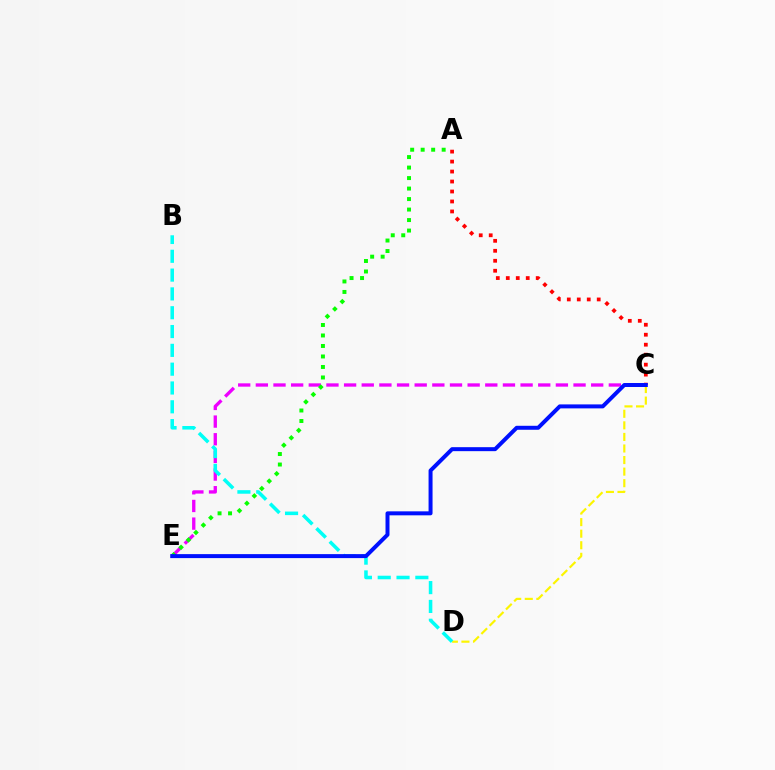{('C', 'E'): [{'color': '#ee00ff', 'line_style': 'dashed', 'thickness': 2.4}, {'color': '#0010ff', 'line_style': 'solid', 'thickness': 2.86}], ('A', 'E'): [{'color': '#08ff00', 'line_style': 'dotted', 'thickness': 2.85}], ('A', 'C'): [{'color': '#ff0000', 'line_style': 'dotted', 'thickness': 2.71}], ('C', 'D'): [{'color': '#fcf500', 'line_style': 'dashed', 'thickness': 1.57}], ('B', 'D'): [{'color': '#00fff6', 'line_style': 'dashed', 'thickness': 2.56}]}